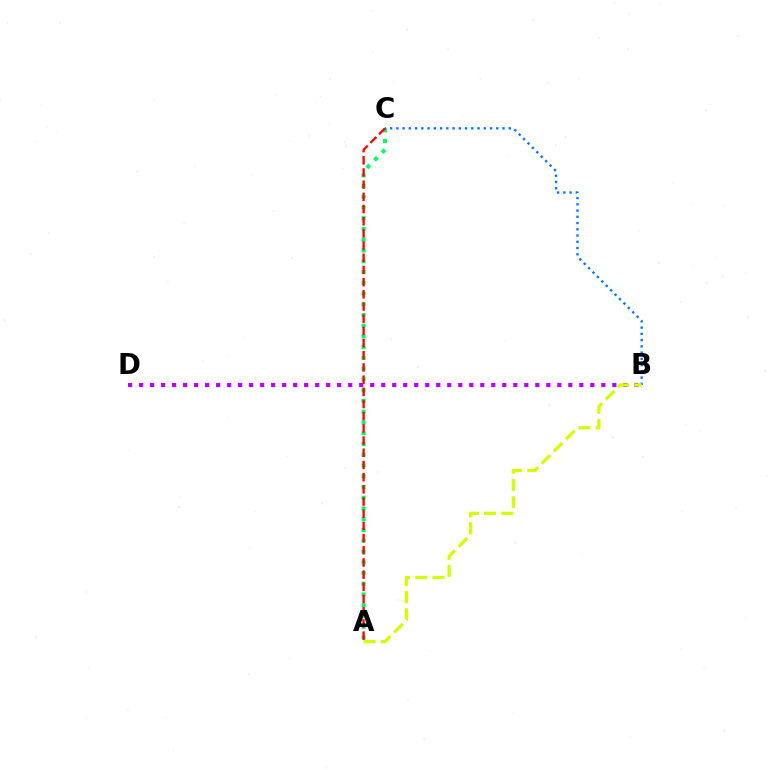{('A', 'C'): [{'color': '#00ff5c', 'line_style': 'dotted', 'thickness': 2.92}, {'color': '#ff0000', 'line_style': 'dashed', 'thickness': 1.66}], ('B', 'D'): [{'color': '#b900ff', 'line_style': 'dotted', 'thickness': 2.99}], ('B', 'C'): [{'color': '#0074ff', 'line_style': 'dotted', 'thickness': 1.7}], ('A', 'B'): [{'color': '#d1ff00', 'line_style': 'dashed', 'thickness': 2.34}]}